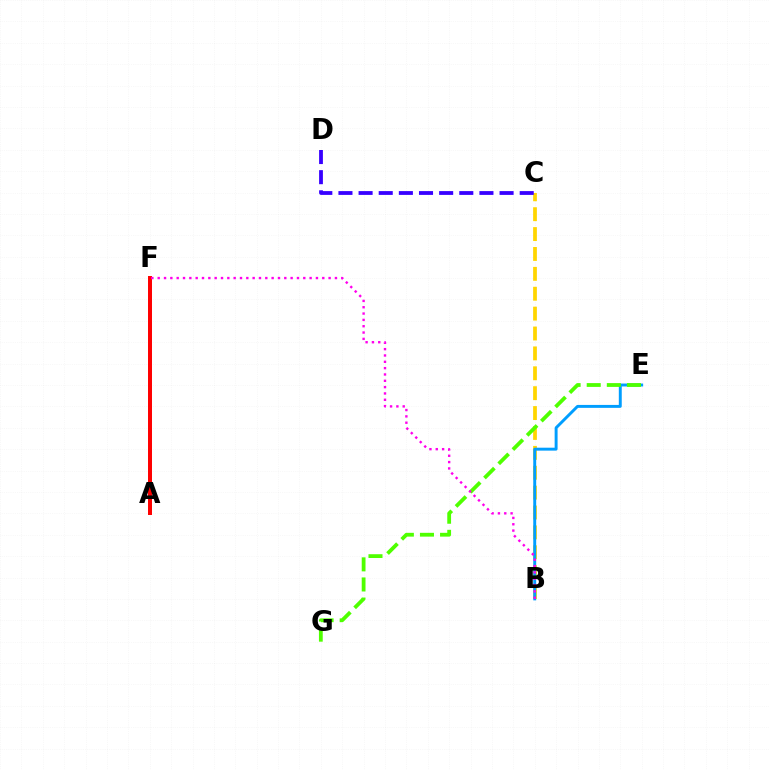{('B', 'C'): [{'color': '#ffd500', 'line_style': 'dashed', 'thickness': 2.7}], ('A', 'F'): [{'color': '#00ff86', 'line_style': 'dashed', 'thickness': 2.05}, {'color': '#ff0000', 'line_style': 'solid', 'thickness': 2.86}], ('C', 'D'): [{'color': '#3700ff', 'line_style': 'dashed', 'thickness': 2.74}], ('B', 'E'): [{'color': '#009eff', 'line_style': 'solid', 'thickness': 2.11}], ('E', 'G'): [{'color': '#4fff00', 'line_style': 'dashed', 'thickness': 2.73}], ('B', 'F'): [{'color': '#ff00ed', 'line_style': 'dotted', 'thickness': 1.72}]}